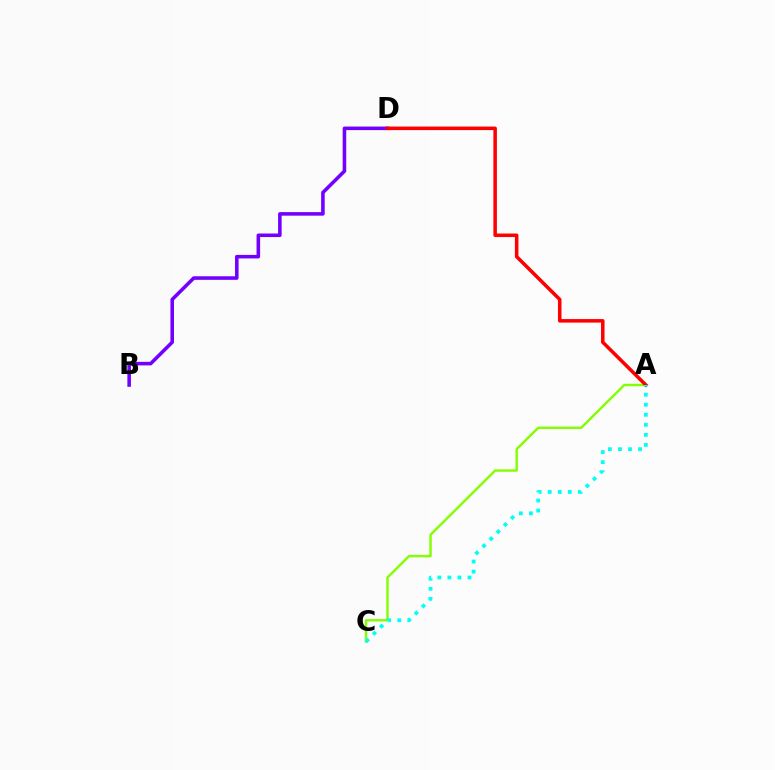{('B', 'D'): [{'color': '#7200ff', 'line_style': 'solid', 'thickness': 2.56}], ('A', 'C'): [{'color': '#84ff00', 'line_style': 'solid', 'thickness': 1.74}, {'color': '#00fff6', 'line_style': 'dotted', 'thickness': 2.73}], ('A', 'D'): [{'color': '#ff0000', 'line_style': 'solid', 'thickness': 2.54}]}